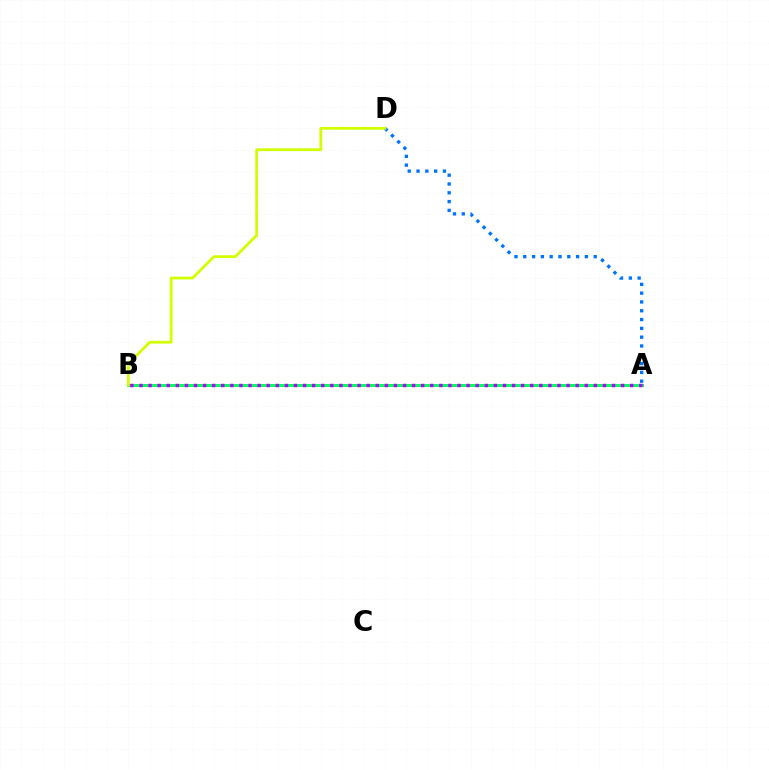{('A', 'B'): [{'color': '#ff0000', 'line_style': 'solid', 'thickness': 2.12}, {'color': '#00ff5c', 'line_style': 'solid', 'thickness': 2.17}, {'color': '#b900ff', 'line_style': 'dotted', 'thickness': 2.47}], ('A', 'D'): [{'color': '#0074ff', 'line_style': 'dotted', 'thickness': 2.39}], ('B', 'D'): [{'color': '#d1ff00', 'line_style': 'solid', 'thickness': 2.0}]}